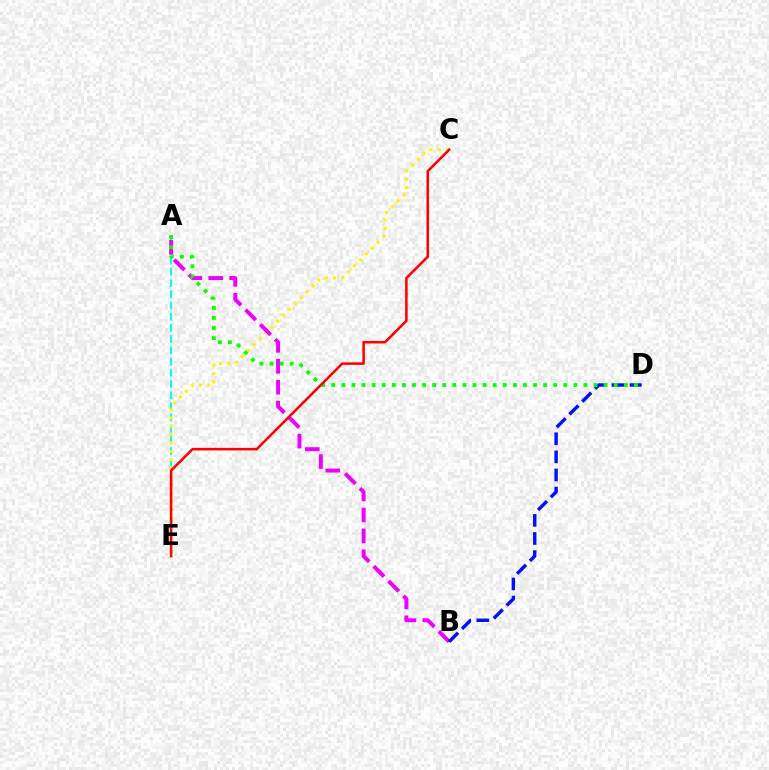{('A', 'E'): [{'color': '#00fff6', 'line_style': 'dashed', 'thickness': 1.52}], ('C', 'E'): [{'color': '#fcf500', 'line_style': 'dotted', 'thickness': 2.26}, {'color': '#ff0000', 'line_style': 'solid', 'thickness': 1.82}], ('A', 'B'): [{'color': '#ee00ff', 'line_style': 'dashed', 'thickness': 2.84}], ('B', 'D'): [{'color': '#0010ff', 'line_style': 'dashed', 'thickness': 2.46}], ('A', 'D'): [{'color': '#08ff00', 'line_style': 'dotted', 'thickness': 2.74}]}